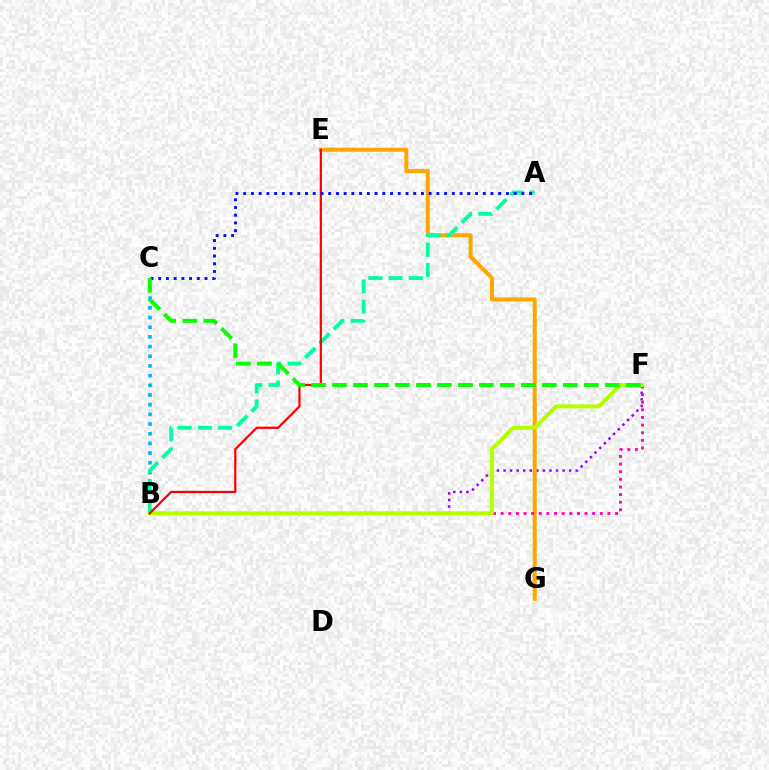{('B', 'F'): [{'color': '#9b00ff', 'line_style': 'dotted', 'thickness': 1.78}, {'color': '#ff00bd', 'line_style': 'dotted', 'thickness': 2.07}, {'color': '#b3ff00', 'line_style': 'solid', 'thickness': 2.87}], ('B', 'C'): [{'color': '#00b5ff', 'line_style': 'dotted', 'thickness': 2.63}], ('E', 'G'): [{'color': '#ffa500', 'line_style': 'solid', 'thickness': 2.86}], ('A', 'B'): [{'color': '#00ff9d', 'line_style': 'dashed', 'thickness': 2.74}], ('B', 'E'): [{'color': '#ff0000', 'line_style': 'solid', 'thickness': 1.61}], ('A', 'C'): [{'color': '#0010ff', 'line_style': 'dotted', 'thickness': 2.1}], ('C', 'F'): [{'color': '#08ff00', 'line_style': 'dashed', 'thickness': 2.85}]}